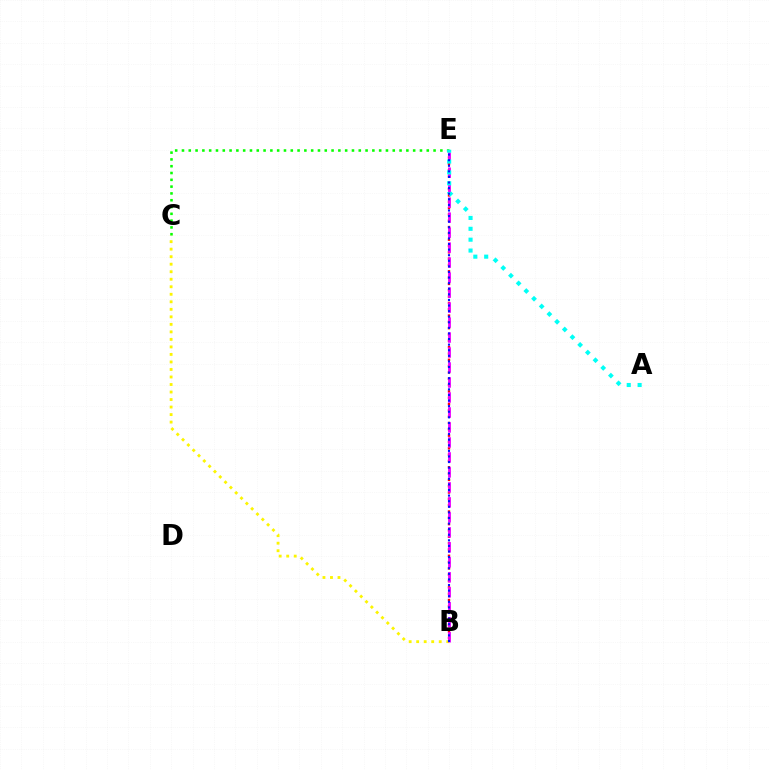{('B', 'E'): [{'color': '#ff0000', 'line_style': 'dotted', 'thickness': 1.72}, {'color': '#ee00ff', 'line_style': 'dashed', 'thickness': 2.04}, {'color': '#0010ff', 'line_style': 'dotted', 'thickness': 1.52}], ('B', 'C'): [{'color': '#fcf500', 'line_style': 'dotted', 'thickness': 2.04}], ('C', 'E'): [{'color': '#08ff00', 'line_style': 'dotted', 'thickness': 1.85}], ('A', 'E'): [{'color': '#00fff6', 'line_style': 'dotted', 'thickness': 2.95}]}